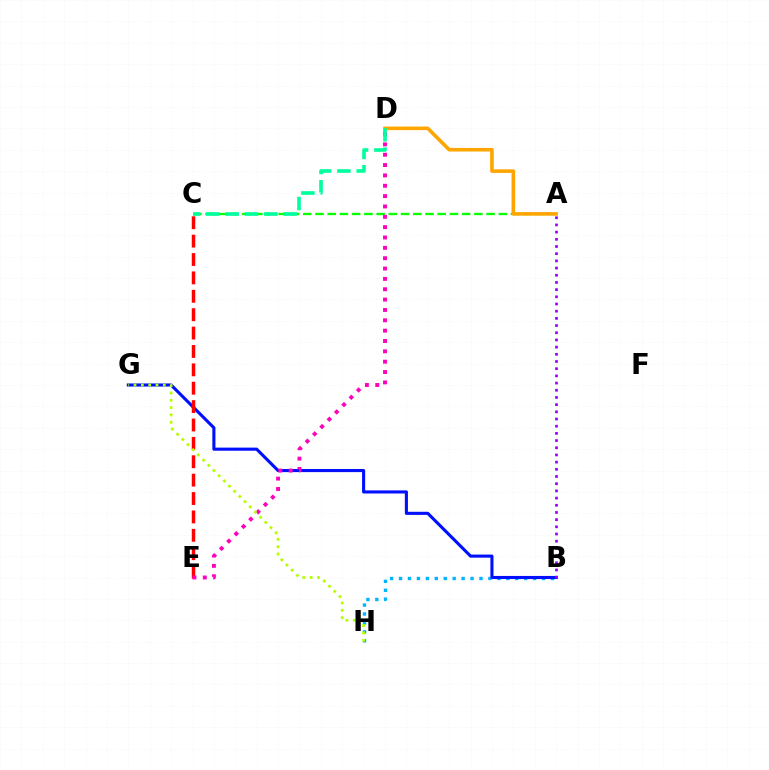{('B', 'H'): [{'color': '#00b5ff', 'line_style': 'dotted', 'thickness': 2.43}], ('A', 'C'): [{'color': '#08ff00', 'line_style': 'dashed', 'thickness': 1.66}], ('A', 'D'): [{'color': '#ffa500', 'line_style': 'solid', 'thickness': 2.59}], ('B', 'G'): [{'color': '#0010ff', 'line_style': 'solid', 'thickness': 2.23}], ('C', 'E'): [{'color': '#ff0000', 'line_style': 'dashed', 'thickness': 2.5}], ('A', 'B'): [{'color': '#9b00ff', 'line_style': 'dotted', 'thickness': 1.95}], ('D', 'E'): [{'color': '#ff00bd', 'line_style': 'dotted', 'thickness': 2.81}], ('C', 'D'): [{'color': '#00ff9d', 'line_style': 'dashed', 'thickness': 2.63}], ('G', 'H'): [{'color': '#b3ff00', 'line_style': 'dotted', 'thickness': 1.99}]}